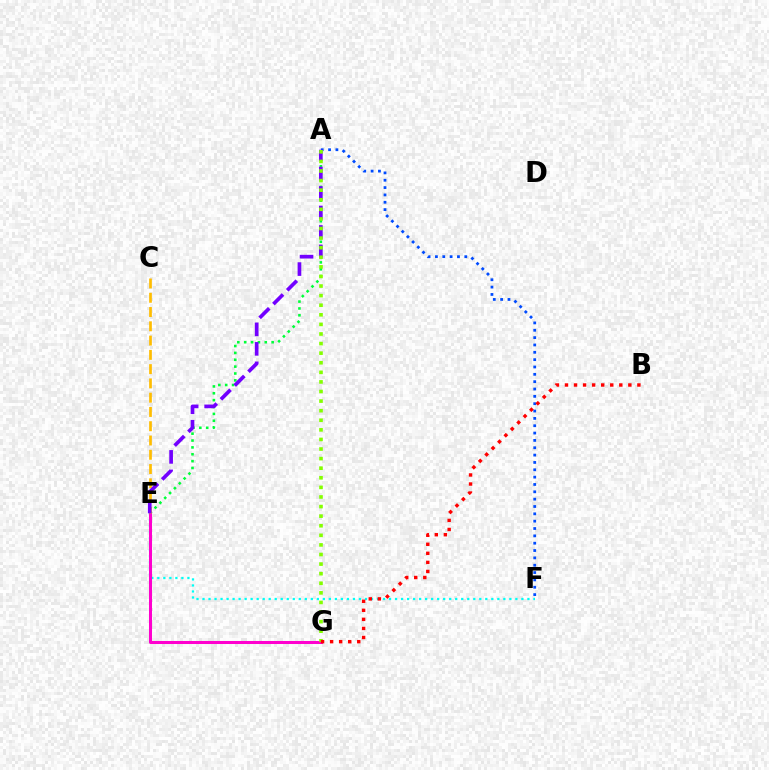{('E', 'F'): [{'color': '#00fff6', 'line_style': 'dotted', 'thickness': 1.63}], ('A', 'E'): [{'color': '#00ff39', 'line_style': 'dotted', 'thickness': 1.86}, {'color': '#7200ff', 'line_style': 'dashed', 'thickness': 2.65}], ('E', 'G'): [{'color': '#ff00cf', 'line_style': 'solid', 'thickness': 2.18}], ('A', 'F'): [{'color': '#004bff', 'line_style': 'dotted', 'thickness': 1.99}], ('C', 'E'): [{'color': '#ffbd00', 'line_style': 'dashed', 'thickness': 1.94}], ('A', 'G'): [{'color': '#84ff00', 'line_style': 'dotted', 'thickness': 2.61}], ('B', 'G'): [{'color': '#ff0000', 'line_style': 'dotted', 'thickness': 2.46}]}